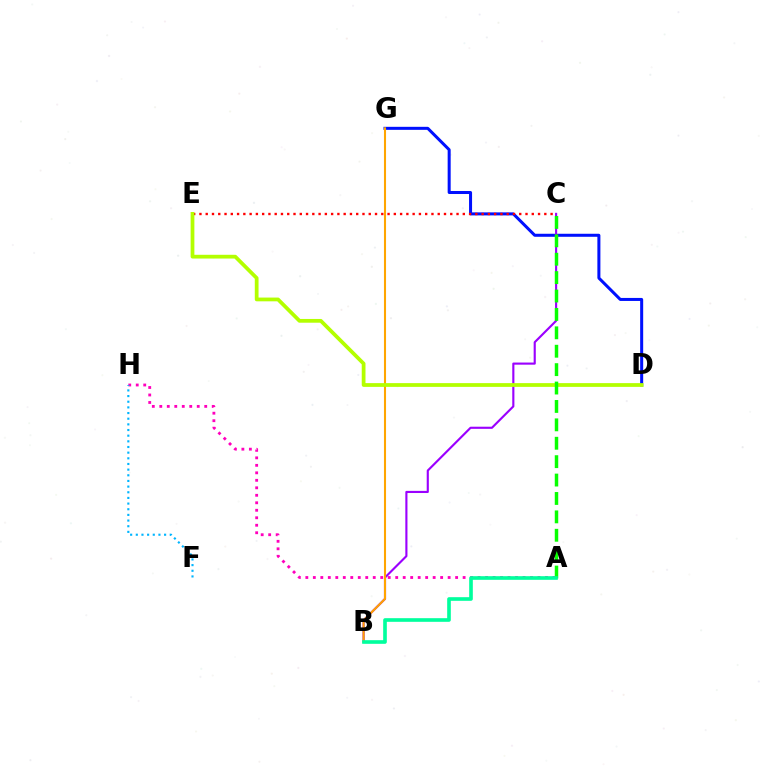{('D', 'G'): [{'color': '#0010ff', 'line_style': 'solid', 'thickness': 2.18}], ('B', 'C'): [{'color': '#9b00ff', 'line_style': 'solid', 'thickness': 1.54}], ('A', 'H'): [{'color': '#ff00bd', 'line_style': 'dotted', 'thickness': 2.03}], ('B', 'G'): [{'color': '#ffa500', 'line_style': 'solid', 'thickness': 1.5}], ('C', 'E'): [{'color': '#ff0000', 'line_style': 'dotted', 'thickness': 1.7}], ('D', 'E'): [{'color': '#b3ff00', 'line_style': 'solid', 'thickness': 2.7}], ('F', 'H'): [{'color': '#00b5ff', 'line_style': 'dotted', 'thickness': 1.54}], ('A', 'C'): [{'color': '#08ff00', 'line_style': 'dashed', 'thickness': 2.5}], ('A', 'B'): [{'color': '#00ff9d', 'line_style': 'solid', 'thickness': 2.62}]}